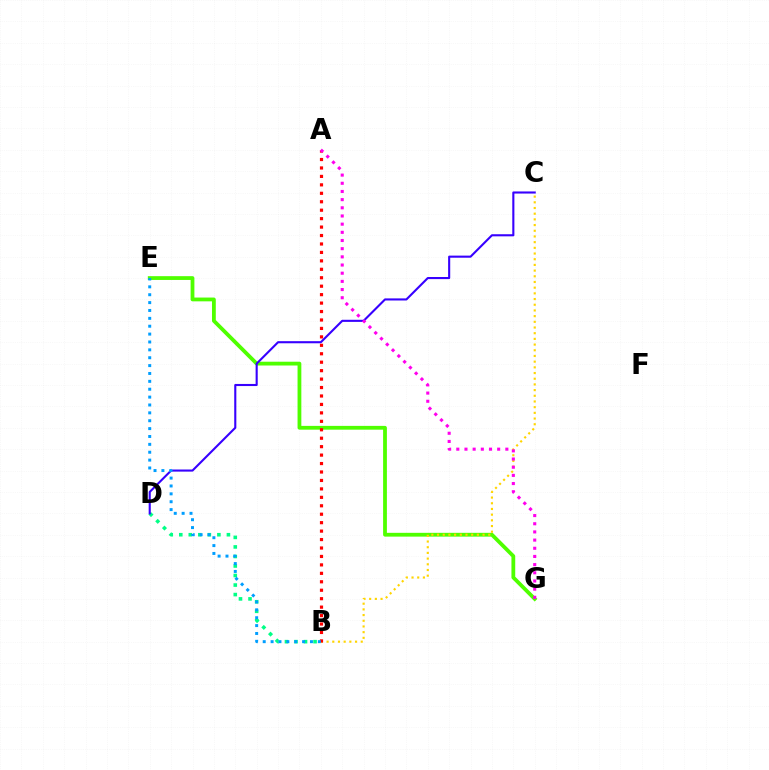{('E', 'G'): [{'color': '#4fff00', 'line_style': 'solid', 'thickness': 2.73}], ('B', 'C'): [{'color': '#ffd500', 'line_style': 'dotted', 'thickness': 1.55}], ('B', 'D'): [{'color': '#00ff86', 'line_style': 'dotted', 'thickness': 2.59}], ('A', 'B'): [{'color': '#ff0000', 'line_style': 'dotted', 'thickness': 2.29}], ('C', 'D'): [{'color': '#3700ff', 'line_style': 'solid', 'thickness': 1.52}], ('B', 'E'): [{'color': '#009eff', 'line_style': 'dotted', 'thickness': 2.14}], ('A', 'G'): [{'color': '#ff00ed', 'line_style': 'dotted', 'thickness': 2.22}]}